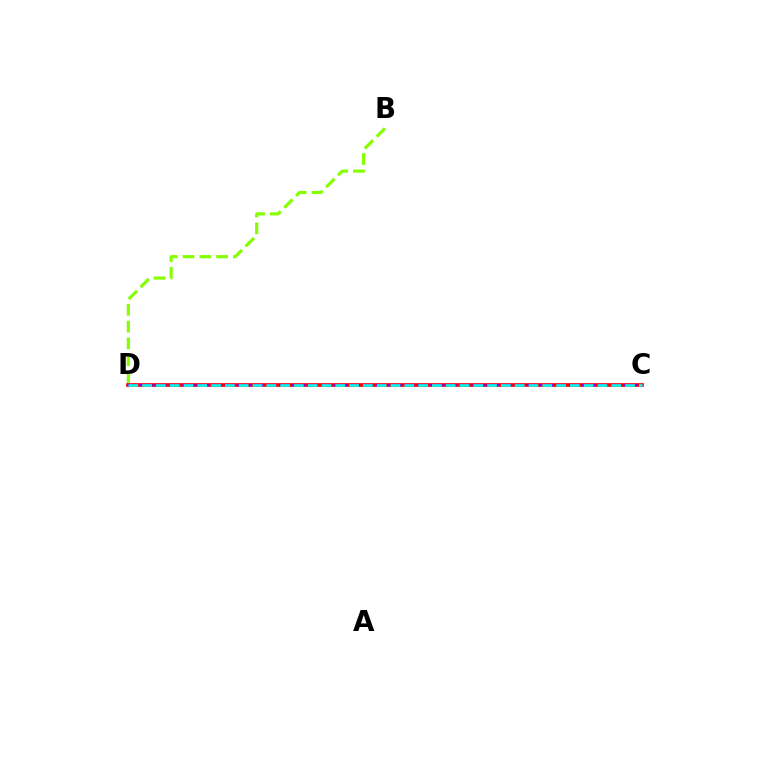{('C', 'D'): [{'color': '#ff0000', 'line_style': 'solid', 'thickness': 2.65}, {'color': '#7200ff', 'line_style': 'dotted', 'thickness': 1.64}, {'color': '#00fff6', 'line_style': 'dashed', 'thickness': 1.87}], ('B', 'D'): [{'color': '#84ff00', 'line_style': 'dashed', 'thickness': 2.28}]}